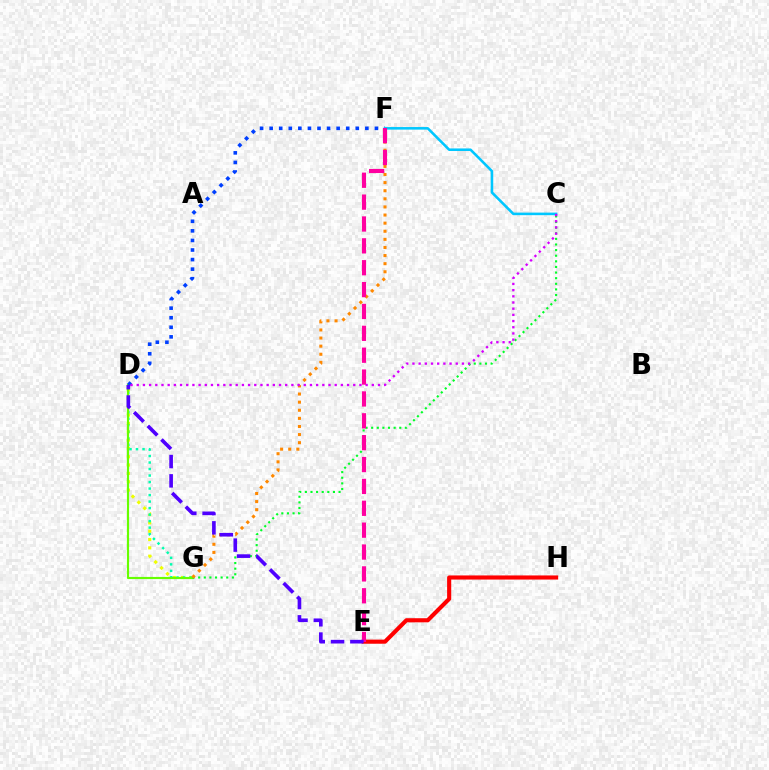{('D', 'G'): [{'color': '#eeff00', 'line_style': 'dotted', 'thickness': 2.26}, {'color': '#00ffaf', 'line_style': 'dotted', 'thickness': 1.77}, {'color': '#66ff00', 'line_style': 'solid', 'thickness': 1.55}], ('C', 'G'): [{'color': '#00ff27', 'line_style': 'dotted', 'thickness': 1.53}], ('D', 'F'): [{'color': '#003fff', 'line_style': 'dotted', 'thickness': 2.6}], ('C', 'F'): [{'color': '#00c7ff', 'line_style': 'solid', 'thickness': 1.85}], ('F', 'G'): [{'color': '#ff8800', 'line_style': 'dotted', 'thickness': 2.2}], ('C', 'D'): [{'color': '#d600ff', 'line_style': 'dotted', 'thickness': 1.68}], ('E', 'H'): [{'color': '#ff0000', 'line_style': 'solid', 'thickness': 2.96}], ('E', 'F'): [{'color': '#ff00a0', 'line_style': 'dashed', 'thickness': 2.97}], ('D', 'E'): [{'color': '#4f00ff', 'line_style': 'dashed', 'thickness': 2.62}]}